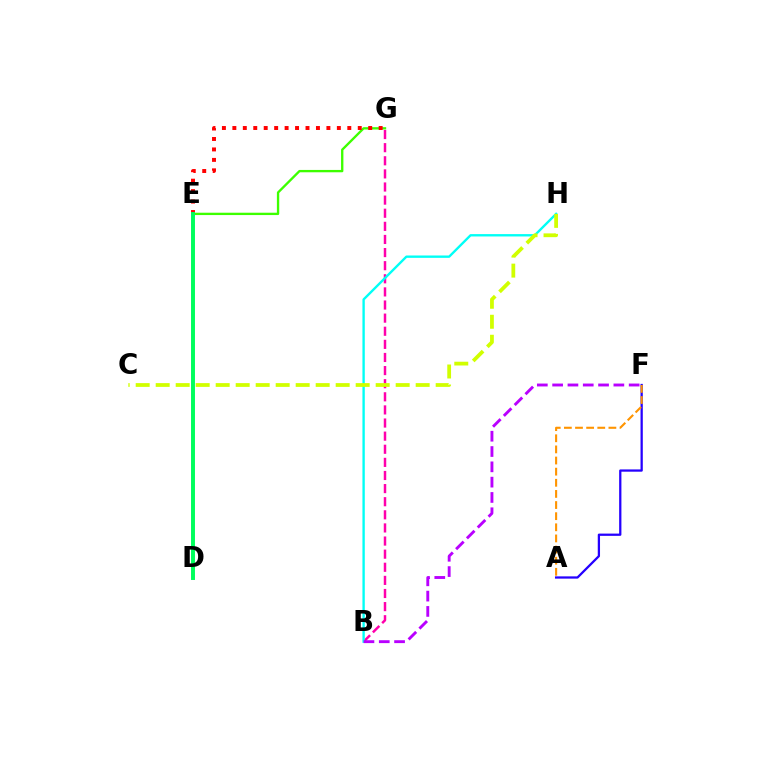{('D', 'E'): [{'color': '#0074ff', 'line_style': 'solid', 'thickness': 1.64}, {'color': '#00ff5c', 'line_style': 'solid', 'thickness': 2.83}], ('B', 'G'): [{'color': '#ff00ac', 'line_style': 'dashed', 'thickness': 1.78}], ('E', 'G'): [{'color': '#3dff00', 'line_style': 'solid', 'thickness': 1.69}, {'color': '#ff0000', 'line_style': 'dotted', 'thickness': 2.84}], ('B', 'H'): [{'color': '#00fff6', 'line_style': 'solid', 'thickness': 1.7}], ('A', 'F'): [{'color': '#2500ff', 'line_style': 'solid', 'thickness': 1.63}, {'color': '#ff9400', 'line_style': 'dashed', 'thickness': 1.51}], ('C', 'H'): [{'color': '#d1ff00', 'line_style': 'dashed', 'thickness': 2.72}], ('B', 'F'): [{'color': '#b900ff', 'line_style': 'dashed', 'thickness': 2.08}]}